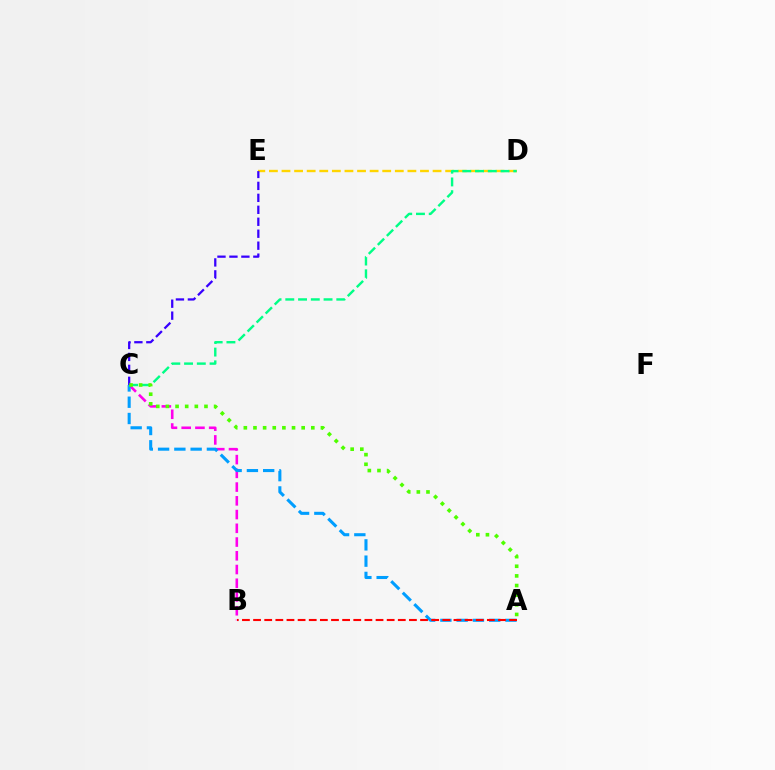{('D', 'E'): [{'color': '#ffd500', 'line_style': 'dashed', 'thickness': 1.71}], ('B', 'C'): [{'color': '#ff00ed', 'line_style': 'dashed', 'thickness': 1.87}], ('C', 'D'): [{'color': '#00ff86', 'line_style': 'dashed', 'thickness': 1.73}], ('C', 'E'): [{'color': '#3700ff', 'line_style': 'dashed', 'thickness': 1.62}], ('A', 'C'): [{'color': '#009eff', 'line_style': 'dashed', 'thickness': 2.21}, {'color': '#4fff00', 'line_style': 'dotted', 'thickness': 2.62}], ('A', 'B'): [{'color': '#ff0000', 'line_style': 'dashed', 'thickness': 1.51}]}